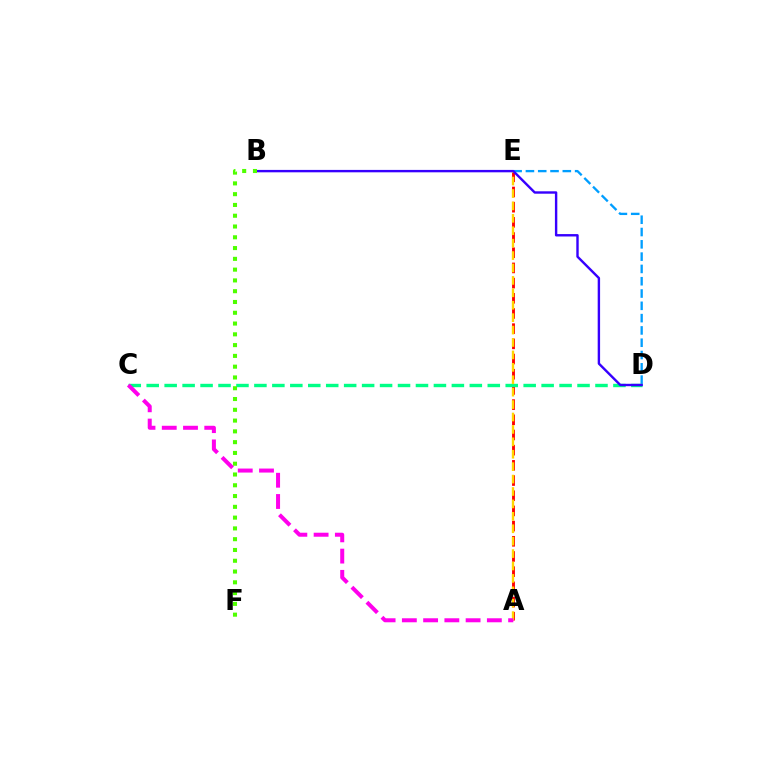{('A', 'E'): [{'color': '#ff0000', 'line_style': 'dashed', 'thickness': 2.06}, {'color': '#ffd500', 'line_style': 'dashed', 'thickness': 1.69}], ('D', 'E'): [{'color': '#009eff', 'line_style': 'dashed', 'thickness': 1.67}], ('C', 'D'): [{'color': '#00ff86', 'line_style': 'dashed', 'thickness': 2.44}], ('B', 'D'): [{'color': '#3700ff', 'line_style': 'solid', 'thickness': 1.73}], ('B', 'F'): [{'color': '#4fff00', 'line_style': 'dotted', 'thickness': 2.93}], ('A', 'C'): [{'color': '#ff00ed', 'line_style': 'dashed', 'thickness': 2.89}]}